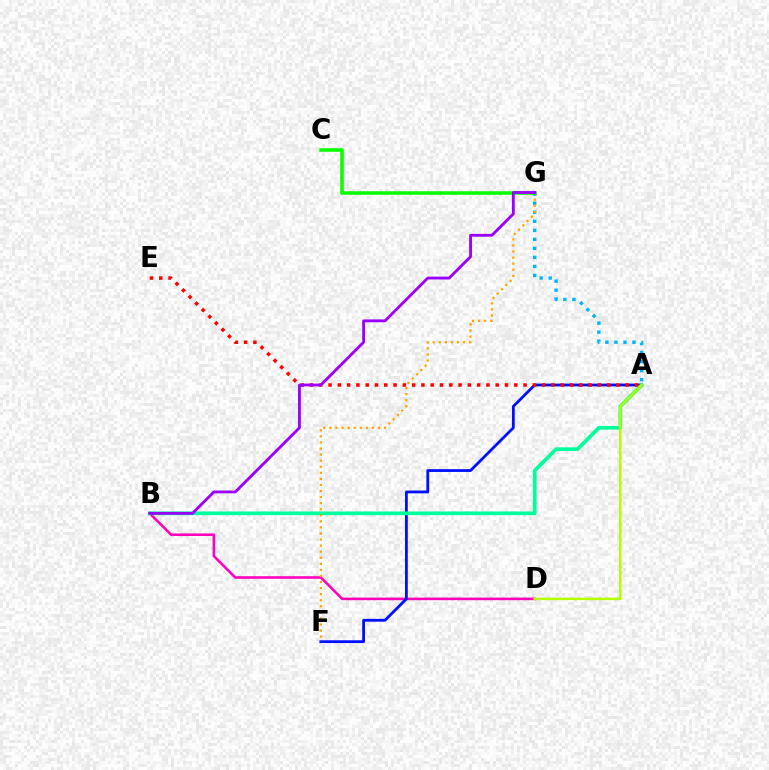{('B', 'D'): [{'color': '#ff00bd', 'line_style': 'solid', 'thickness': 1.86}], ('A', 'F'): [{'color': '#0010ff', 'line_style': 'solid', 'thickness': 2.01}], ('A', 'G'): [{'color': '#00b5ff', 'line_style': 'dotted', 'thickness': 2.45}], ('A', 'E'): [{'color': '#ff0000', 'line_style': 'dotted', 'thickness': 2.52}], ('A', 'B'): [{'color': '#00ff9d', 'line_style': 'solid', 'thickness': 2.67}], ('F', 'G'): [{'color': '#ffa500', 'line_style': 'dotted', 'thickness': 1.65}], ('A', 'D'): [{'color': '#b3ff00', 'line_style': 'solid', 'thickness': 1.8}], ('C', 'G'): [{'color': '#08ff00', 'line_style': 'solid', 'thickness': 2.55}], ('B', 'G'): [{'color': '#9b00ff', 'line_style': 'solid', 'thickness': 2.05}]}